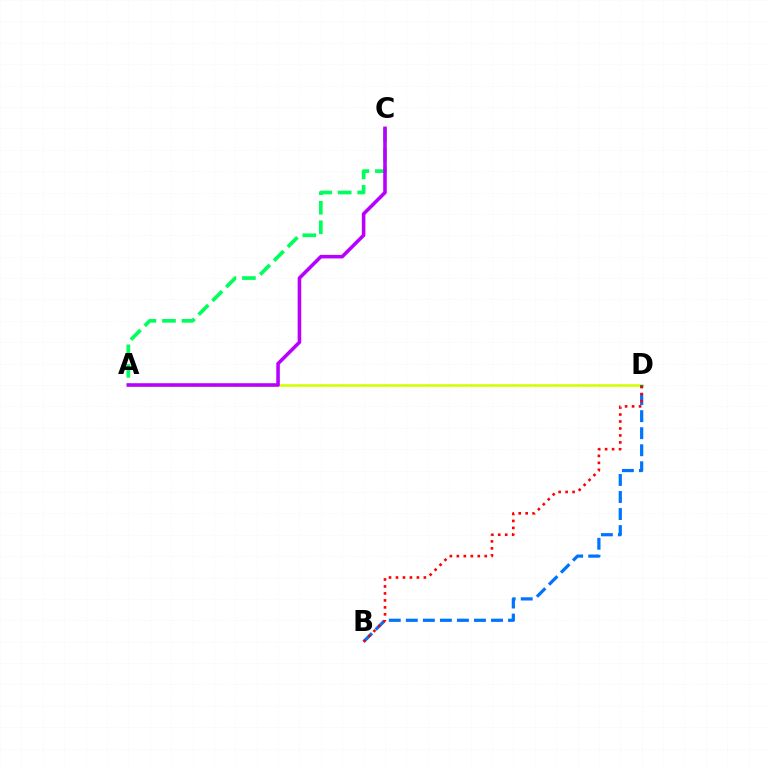{('A', 'D'): [{'color': '#d1ff00', 'line_style': 'solid', 'thickness': 1.86}], ('B', 'D'): [{'color': '#0074ff', 'line_style': 'dashed', 'thickness': 2.31}, {'color': '#ff0000', 'line_style': 'dotted', 'thickness': 1.89}], ('A', 'C'): [{'color': '#00ff5c', 'line_style': 'dashed', 'thickness': 2.65}, {'color': '#b900ff', 'line_style': 'solid', 'thickness': 2.57}]}